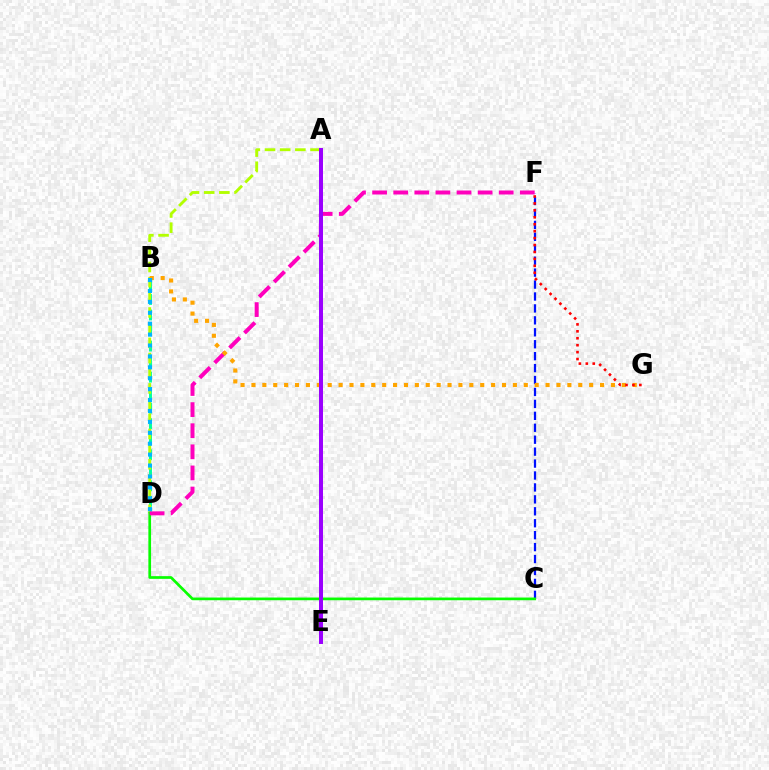{('B', 'D'): [{'color': '#00ff9d', 'line_style': 'dashed', 'thickness': 2.11}, {'color': '#00b5ff', 'line_style': 'dotted', 'thickness': 2.96}], ('C', 'F'): [{'color': '#0010ff', 'line_style': 'dashed', 'thickness': 1.62}], ('A', 'D'): [{'color': '#b3ff00', 'line_style': 'dashed', 'thickness': 2.06}], ('C', 'D'): [{'color': '#08ff00', 'line_style': 'solid', 'thickness': 1.94}], ('D', 'F'): [{'color': '#ff00bd', 'line_style': 'dashed', 'thickness': 2.87}], ('B', 'G'): [{'color': '#ffa500', 'line_style': 'dotted', 'thickness': 2.96}], ('F', 'G'): [{'color': '#ff0000', 'line_style': 'dotted', 'thickness': 1.88}], ('A', 'E'): [{'color': '#9b00ff', 'line_style': 'solid', 'thickness': 2.87}]}